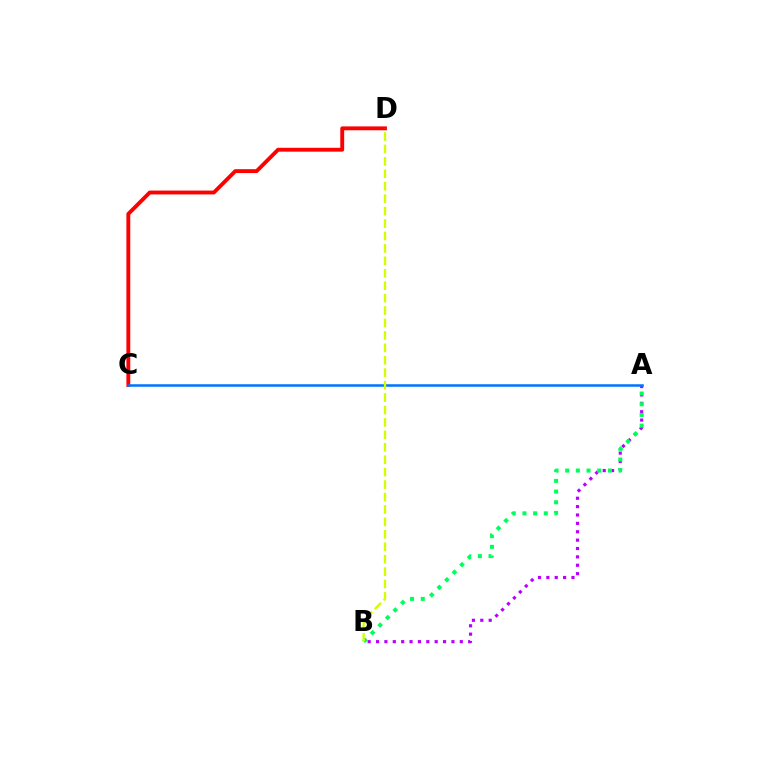{('A', 'B'): [{'color': '#b900ff', 'line_style': 'dotted', 'thickness': 2.28}, {'color': '#00ff5c', 'line_style': 'dotted', 'thickness': 2.9}], ('C', 'D'): [{'color': '#ff0000', 'line_style': 'solid', 'thickness': 2.78}], ('A', 'C'): [{'color': '#0074ff', 'line_style': 'solid', 'thickness': 1.81}], ('B', 'D'): [{'color': '#d1ff00', 'line_style': 'dashed', 'thickness': 1.69}]}